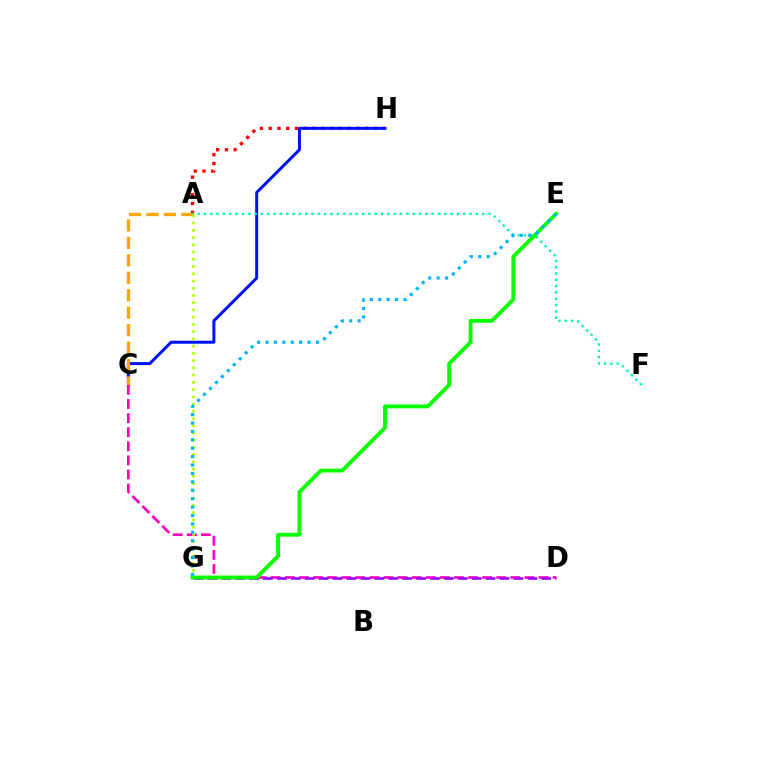{('A', 'H'): [{'color': '#ff0000', 'line_style': 'dotted', 'thickness': 2.38}], ('C', 'H'): [{'color': '#0010ff', 'line_style': 'solid', 'thickness': 2.15}], ('A', 'C'): [{'color': '#ffa500', 'line_style': 'dashed', 'thickness': 2.37}], ('C', 'D'): [{'color': '#ff00bd', 'line_style': 'dashed', 'thickness': 1.91}], ('A', 'G'): [{'color': '#b3ff00', 'line_style': 'dotted', 'thickness': 1.97}], ('A', 'F'): [{'color': '#00ff9d', 'line_style': 'dotted', 'thickness': 1.72}], ('D', 'G'): [{'color': '#9b00ff', 'line_style': 'dashed', 'thickness': 1.89}], ('E', 'G'): [{'color': '#08ff00', 'line_style': 'solid', 'thickness': 2.79}, {'color': '#00b5ff', 'line_style': 'dotted', 'thickness': 2.28}]}